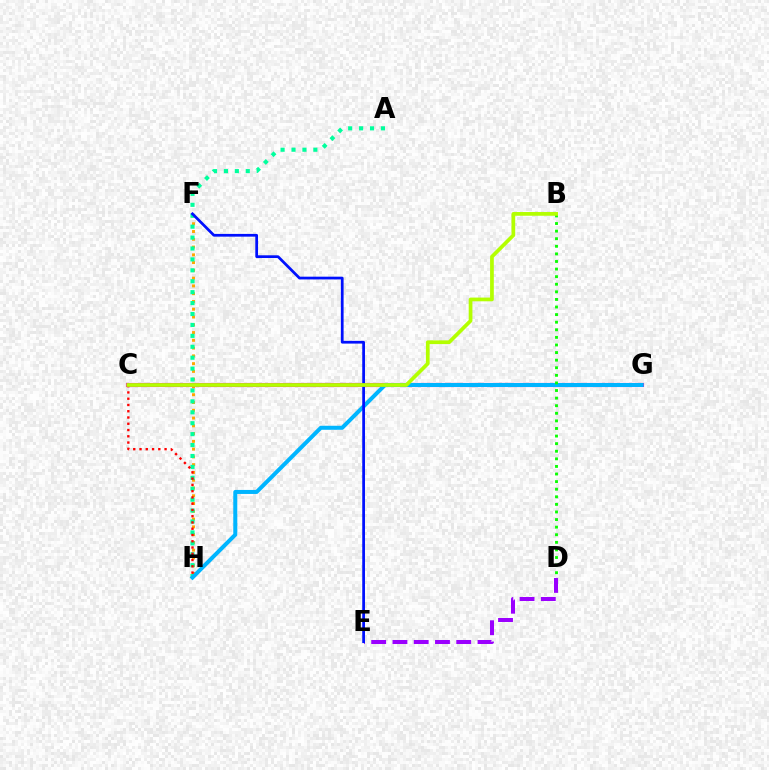{('F', 'H'): [{'color': '#ffa500', 'line_style': 'dotted', 'thickness': 2.11}], ('A', 'H'): [{'color': '#00ff9d', 'line_style': 'dotted', 'thickness': 2.97}], ('D', 'E'): [{'color': '#9b00ff', 'line_style': 'dashed', 'thickness': 2.89}], ('C', 'G'): [{'color': '#ff00bd', 'line_style': 'solid', 'thickness': 2.97}], ('G', 'H'): [{'color': '#00b5ff', 'line_style': 'solid', 'thickness': 2.89}], ('B', 'D'): [{'color': '#08ff00', 'line_style': 'dotted', 'thickness': 2.06}], ('C', 'H'): [{'color': '#ff0000', 'line_style': 'dotted', 'thickness': 1.7}], ('E', 'F'): [{'color': '#0010ff', 'line_style': 'solid', 'thickness': 1.97}], ('B', 'C'): [{'color': '#b3ff00', 'line_style': 'solid', 'thickness': 2.68}]}